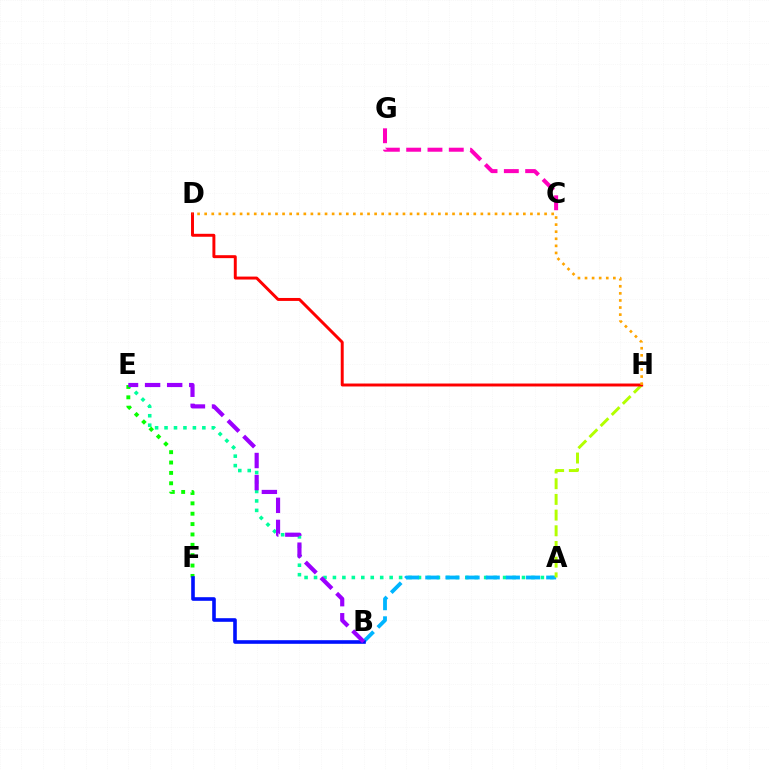{('A', 'E'): [{'color': '#00ff9d', 'line_style': 'dotted', 'thickness': 2.57}], ('E', 'F'): [{'color': '#08ff00', 'line_style': 'dotted', 'thickness': 2.82}], ('A', 'B'): [{'color': '#00b5ff', 'line_style': 'dashed', 'thickness': 2.74}], ('A', 'H'): [{'color': '#b3ff00', 'line_style': 'dashed', 'thickness': 2.13}], ('D', 'H'): [{'color': '#ff0000', 'line_style': 'solid', 'thickness': 2.12}, {'color': '#ffa500', 'line_style': 'dotted', 'thickness': 1.92}], ('B', 'F'): [{'color': '#0010ff', 'line_style': 'solid', 'thickness': 2.6}], ('C', 'G'): [{'color': '#ff00bd', 'line_style': 'dashed', 'thickness': 2.89}], ('B', 'E'): [{'color': '#9b00ff', 'line_style': 'dashed', 'thickness': 3.0}]}